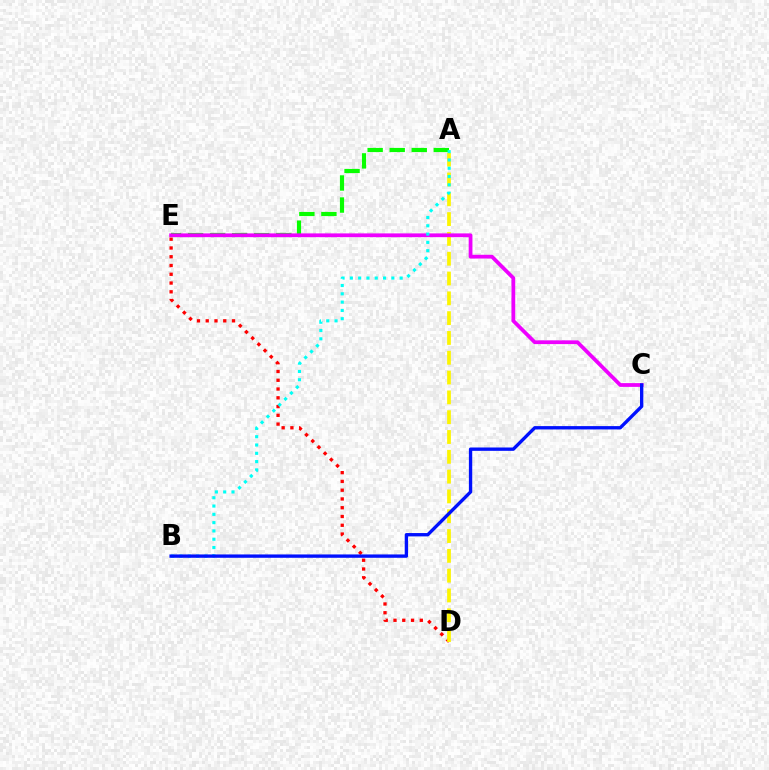{('A', 'E'): [{'color': '#08ff00', 'line_style': 'dashed', 'thickness': 3.0}], ('D', 'E'): [{'color': '#ff0000', 'line_style': 'dotted', 'thickness': 2.38}], ('A', 'D'): [{'color': '#fcf500', 'line_style': 'dashed', 'thickness': 2.69}], ('C', 'E'): [{'color': '#ee00ff', 'line_style': 'solid', 'thickness': 2.71}], ('A', 'B'): [{'color': '#00fff6', 'line_style': 'dotted', 'thickness': 2.25}], ('B', 'C'): [{'color': '#0010ff', 'line_style': 'solid', 'thickness': 2.41}]}